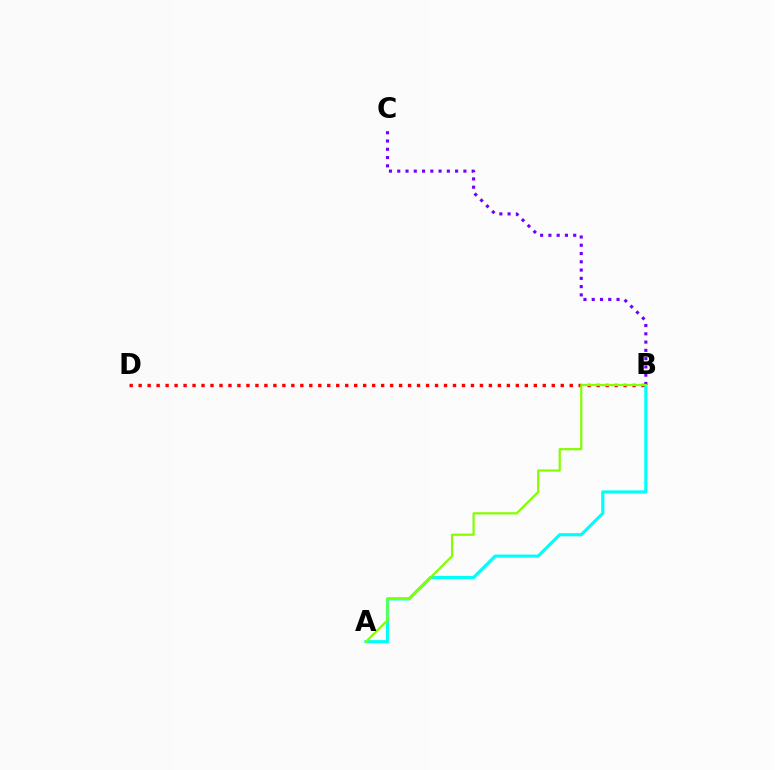{('B', 'D'): [{'color': '#ff0000', 'line_style': 'dotted', 'thickness': 2.44}], ('A', 'B'): [{'color': '#00fff6', 'line_style': 'solid', 'thickness': 2.27}, {'color': '#84ff00', 'line_style': 'solid', 'thickness': 1.6}], ('B', 'C'): [{'color': '#7200ff', 'line_style': 'dotted', 'thickness': 2.25}]}